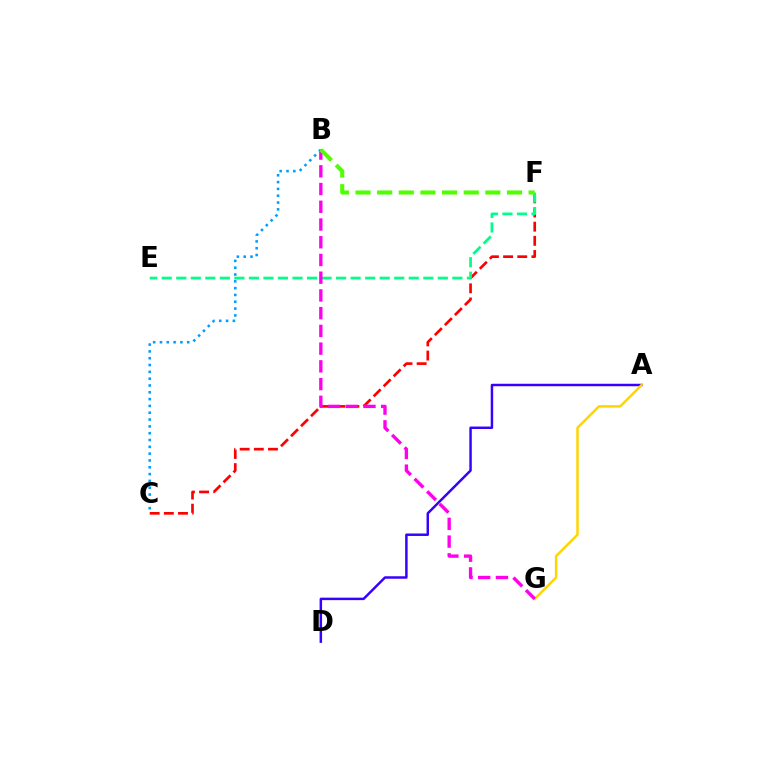{('A', 'D'): [{'color': '#3700ff', 'line_style': 'solid', 'thickness': 1.78}], ('C', 'F'): [{'color': '#ff0000', 'line_style': 'dashed', 'thickness': 1.92}], ('A', 'G'): [{'color': '#ffd500', 'line_style': 'solid', 'thickness': 1.79}], ('E', 'F'): [{'color': '#00ff86', 'line_style': 'dashed', 'thickness': 1.97}], ('B', 'G'): [{'color': '#ff00ed', 'line_style': 'dashed', 'thickness': 2.41}], ('B', 'C'): [{'color': '#009eff', 'line_style': 'dotted', 'thickness': 1.85}], ('B', 'F'): [{'color': '#4fff00', 'line_style': 'dashed', 'thickness': 2.94}]}